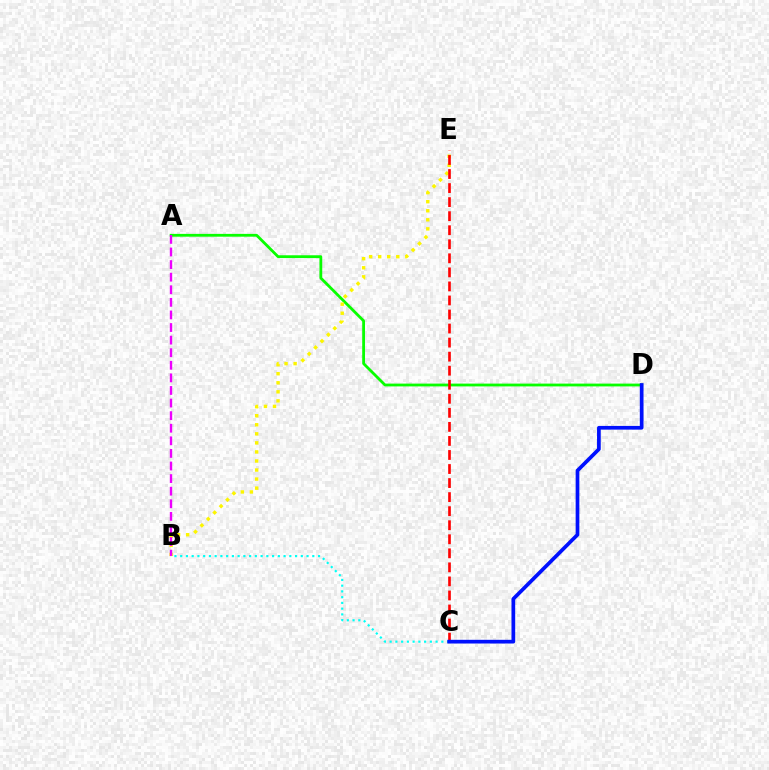{('A', 'D'): [{'color': '#08ff00', 'line_style': 'solid', 'thickness': 2.02}], ('B', 'E'): [{'color': '#fcf500', 'line_style': 'dotted', 'thickness': 2.46}], ('C', 'E'): [{'color': '#ff0000', 'line_style': 'dashed', 'thickness': 1.91}], ('B', 'C'): [{'color': '#00fff6', 'line_style': 'dotted', 'thickness': 1.56}], ('C', 'D'): [{'color': '#0010ff', 'line_style': 'solid', 'thickness': 2.67}], ('A', 'B'): [{'color': '#ee00ff', 'line_style': 'dashed', 'thickness': 1.71}]}